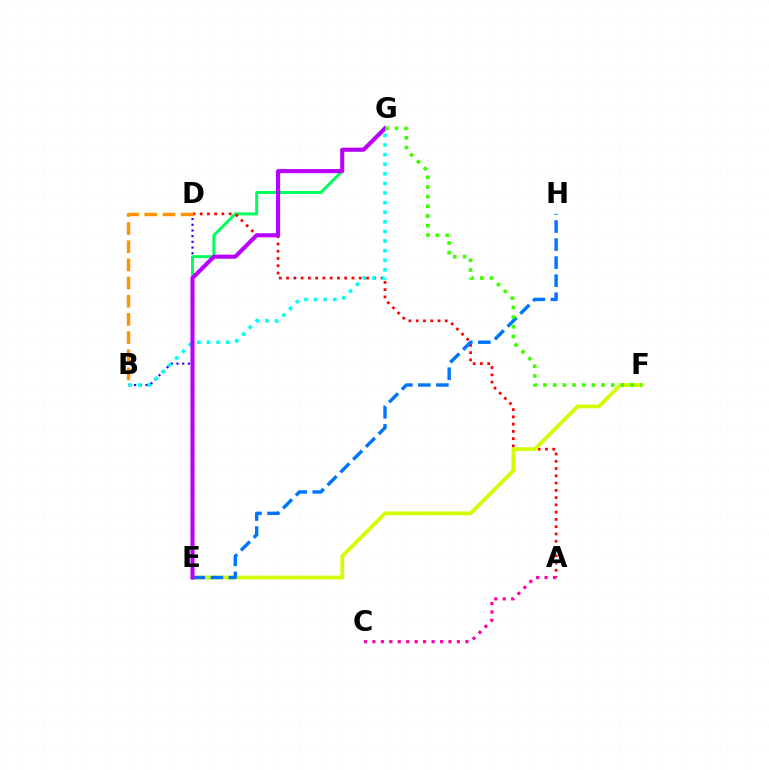{('B', 'D'): [{'color': '#2500ff', 'line_style': 'dotted', 'thickness': 1.55}, {'color': '#ff9400', 'line_style': 'dashed', 'thickness': 2.47}], ('E', 'G'): [{'color': '#00ff5c', 'line_style': 'solid', 'thickness': 2.15}, {'color': '#b900ff', 'line_style': 'solid', 'thickness': 2.94}], ('A', 'D'): [{'color': '#ff0000', 'line_style': 'dotted', 'thickness': 1.97}], ('E', 'F'): [{'color': '#d1ff00', 'line_style': 'solid', 'thickness': 2.73}], ('B', 'G'): [{'color': '#00fff6', 'line_style': 'dotted', 'thickness': 2.61}], ('E', 'H'): [{'color': '#0074ff', 'line_style': 'dashed', 'thickness': 2.45}], ('F', 'G'): [{'color': '#3dff00', 'line_style': 'dotted', 'thickness': 2.63}], ('A', 'C'): [{'color': '#ff00ac', 'line_style': 'dotted', 'thickness': 2.3}]}